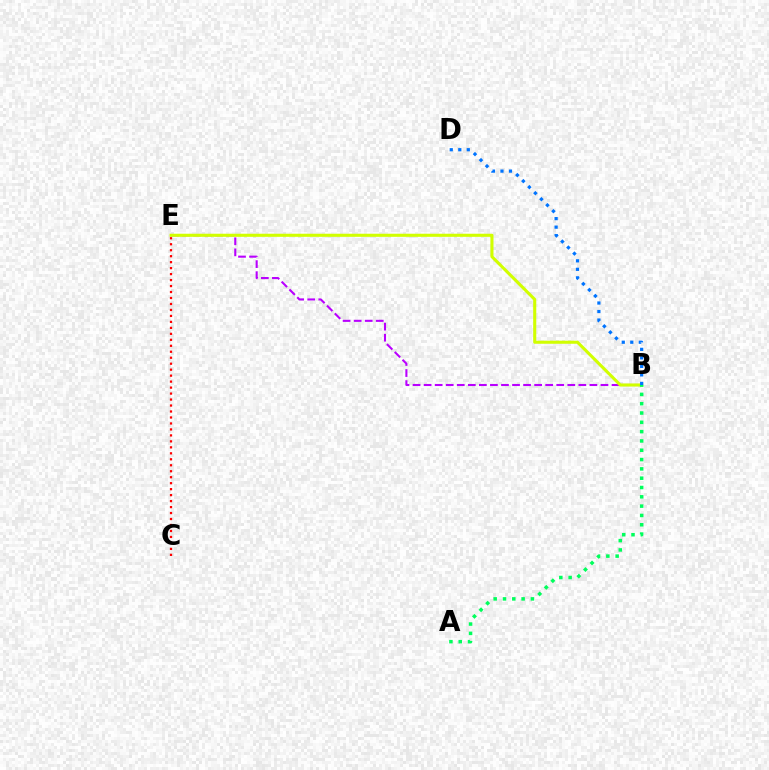{('B', 'E'): [{'color': '#b900ff', 'line_style': 'dashed', 'thickness': 1.5}, {'color': '#d1ff00', 'line_style': 'solid', 'thickness': 2.22}], ('B', 'D'): [{'color': '#0074ff', 'line_style': 'dotted', 'thickness': 2.31}], ('A', 'B'): [{'color': '#00ff5c', 'line_style': 'dotted', 'thickness': 2.53}], ('C', 'E'): [{'color': '#ff0000', 'line_style': 'dotted', 'thickness': 1.62}]}